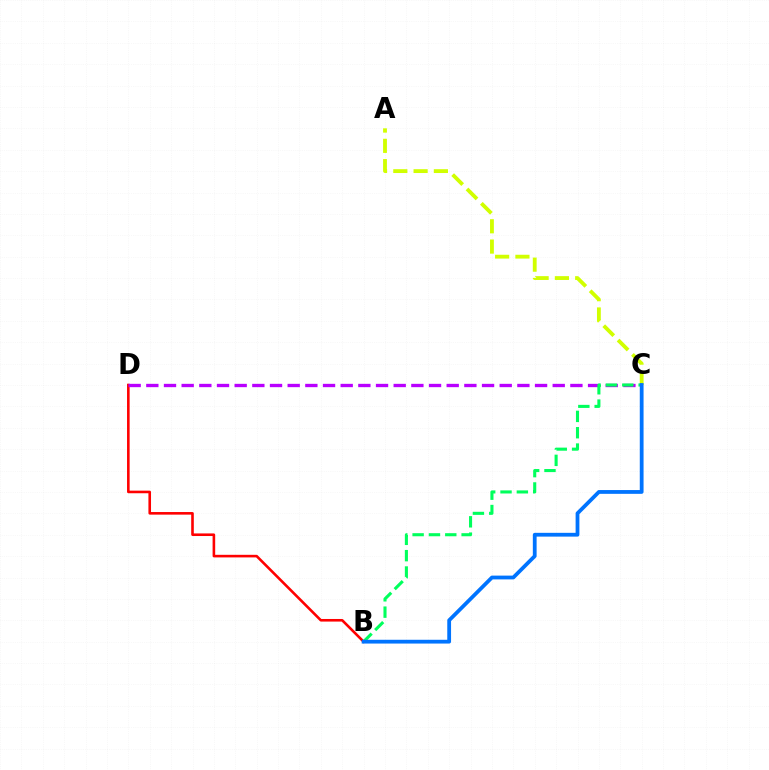{('A', 'C'): [{'color': '#d1ff00', 'line_style': 'dashed', 'thickness': 2.76}], ('B', 'D'): [{'color': '#ff0000', 'line_style': 'solid', 'thickness': 1.87}], ('C', 'D'): [{'color': '#b900ff', 'line_style': 'dashed', 'thickness': 2.4}], ('B', 'C'): [{'color': '#00ff5c', 'line_style': 'dashed', 'thickness': 2.22}, {'color': '#0074ff', 'line_style': 'solid', 'thickness': 2.72}]}